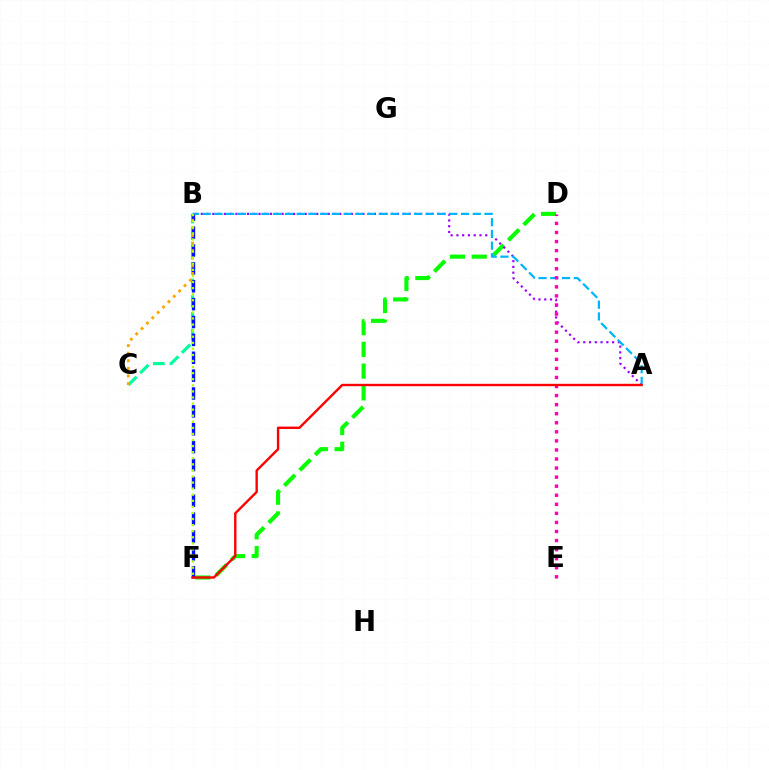{('B', 'C'): [{'color': '#00ff9d', 'line_style': 'dashed', 'thickness': 2.27}, {'color': '#ffa500', 'line_style': 'dotted', 'thickness': 2.06}], ('D', 'F'): [{'color': '#08ff00', 'line_style': 'dashed', 'thickness': 2.96}], ('A', 'B'): [{'color': '#9b00ff', 'line_style': 'dotted', 'thickness': 1.57}, {'color': '#00b5ff', 'line_style': 'dashed', 'thickness': 1.59}], ('B', 'F'): [{'color': '#0010ff', 'line_style': 'dashed', 'thickness': 2.43}, {'color': '#b3ff00', 'line_style': 'dotted', 'thickness': 1.65}], ('D', 'E'): [{'color': '#ff00bd', 'line_style': 'dotted', 'thickness': 2.46}], ('A', 'F'): [{'color': '#ff0000', 'line_style': 'solid', 'thickness': 1.72}]}